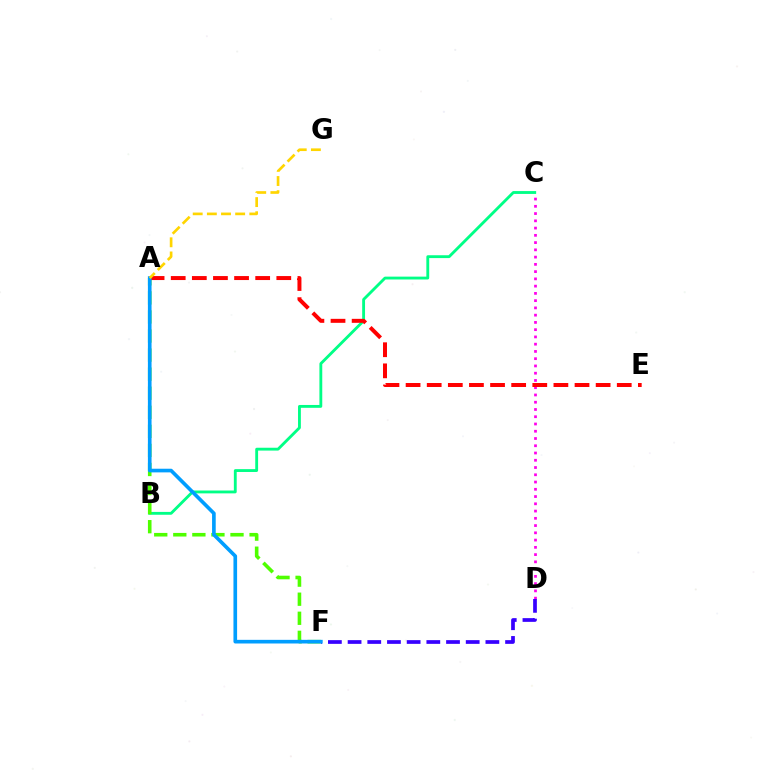{('B', 'C'): [{'color': '#00ff86', 'line_style': 'solid', 'thickness': 2.05}], ('A', 'F'): [{'color': '#4fff00', 'line_style': 'dashed', 'thickness': 2.59}, {'color': '#009eff', 'line_style': 'solid', 'thickness': 2.63}], ('C', 'D'): [{'color': '#ff00ed', 'line_style': 'dotted', 'thickness': 1.97}], ('A', 'E'): [{'color': '#ff0000', 'line_style': 'dashed', 'thickness': 2.87}], ('D', 'F'): [{'color': '#3700ff', 'line_style': 'dashed', 'thickness': 2.67}], ('A', 'G'): [{'color': '#ffd500', 'line_style': 'dashed', 'thickness': 1.92}]}